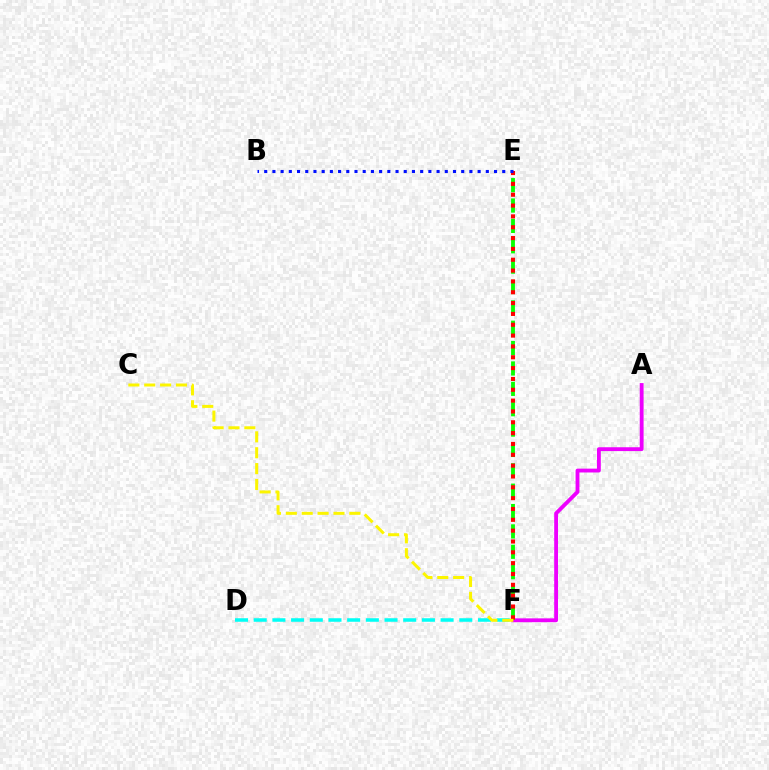{('A', 'F'): [{'color': '#ee00ff', 'line_style': 'solid', 'thickness': 2.76}], ('D', 'F'): [{'color': '#00fff6', 'line_style': 'dashed', 'thickness': 2.54}], ('E', 'F'): [{'color': '#08ff00', 'line_style': 'dashed', 'thickness': 2.77}, {'color': '#ff0000', 'line_style': 'dotted', 'thickness': 2.94}], ('B', 'E'): [{'color': '#0010ff', 'line_style': 'dotted', 'thickness': 2.23}], ('C', 'F'): [{'color': '#fcf500', 'line_style': 'dashed', 'thickness': 2.16}]}